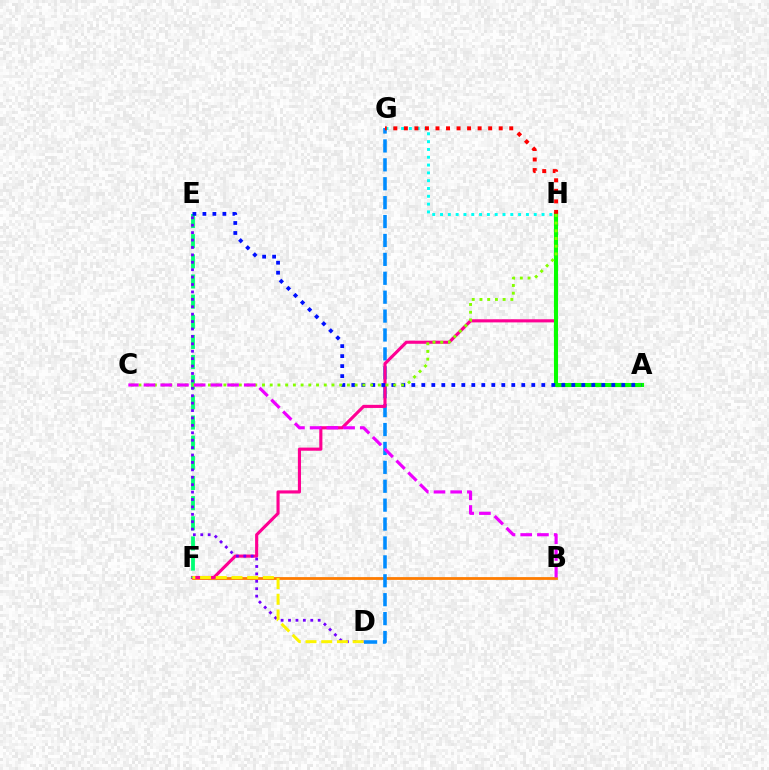{('B', 'F'): [{'color': '#ff7c00', 'line_style': 'solid', 'thickness': 2.01}], ('D', 'G'): [{'color': '#008cff', 'line_style': 'dashed', 'thickness': 2.57}], ('F', 'H'): [{'color': '#ff0094', 'line_style': 'solid', 'thickness': 2.25}], ('E', 'F'): [{'color': '#00ff74', 'line_style': 'dashed', 'thickness': 2.74}], ('D', 'E'): [{'color': '#7200ff', 'line_style': 'dotted', 'thickness': 2.01}], ('A', 'H'): [{'color': '#08ff00', 'line_style': 'solid', 'thickness': 2.95}], ('A', 'E'): [{'color': '#0010ff', 'line_style': 'dotted', 'thickness': 2.72}], ('G', 'H'): [{'color': '#00fff6', 'line_style': 'dotted', 'thickness': 2.12}, {'color': '#ff0000', 'line_style': 'dotted', 'thickness': 2.86}], ('D', 'F'): [{'color': '#fcf500', 'line_style': 'dashed', 'thickness': 2.13}], ('C', 'H'): [{'color': '#84ff00', 'line_style': 'dotted', 'thickness': 2.1}], ('B', 'C'): [{'color': '#ee00ff', 'line_style': 'dashed', 'thickness': 2.27}]}